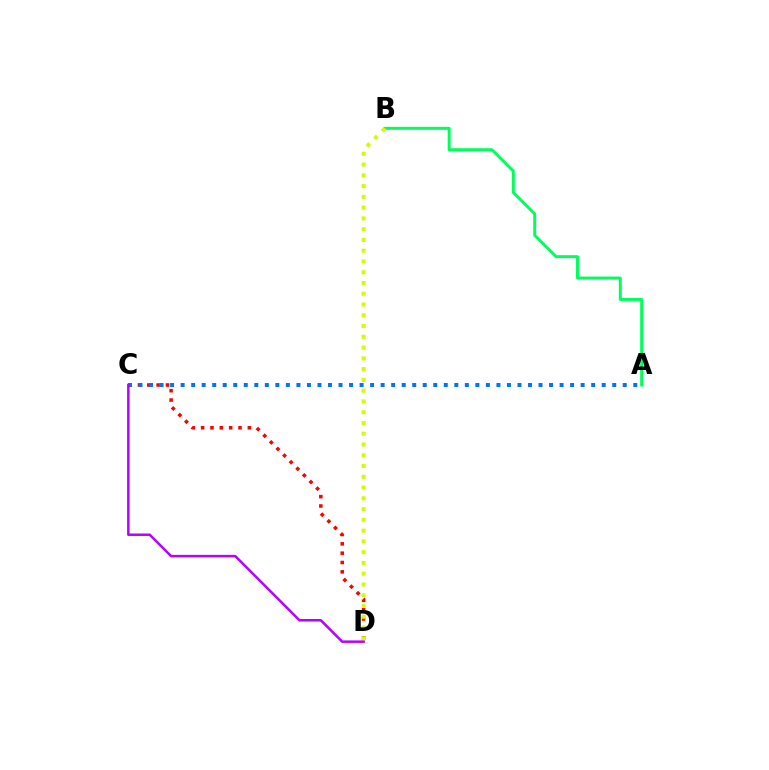{('A', 'B'): [{'color': '#00ff5c', 'line_style': 'solid', 'thickness': 2.13}], ('C', 'D'): [{'color': '#ff0000', 'line_style': 'dotted', 'thickness': 2.54}, {'color': '#b900ff', 'line_style': 'solid', 'thickness': 1.8}], ('A', 'C'): [{'color': '#0074ff', 'line_style': 'dotted', 'thickness': 2.86}], ('B', 'D'): [{'color': '#d1ff00', 'line_style': 'dotted', 'thickness': 2.93}]}